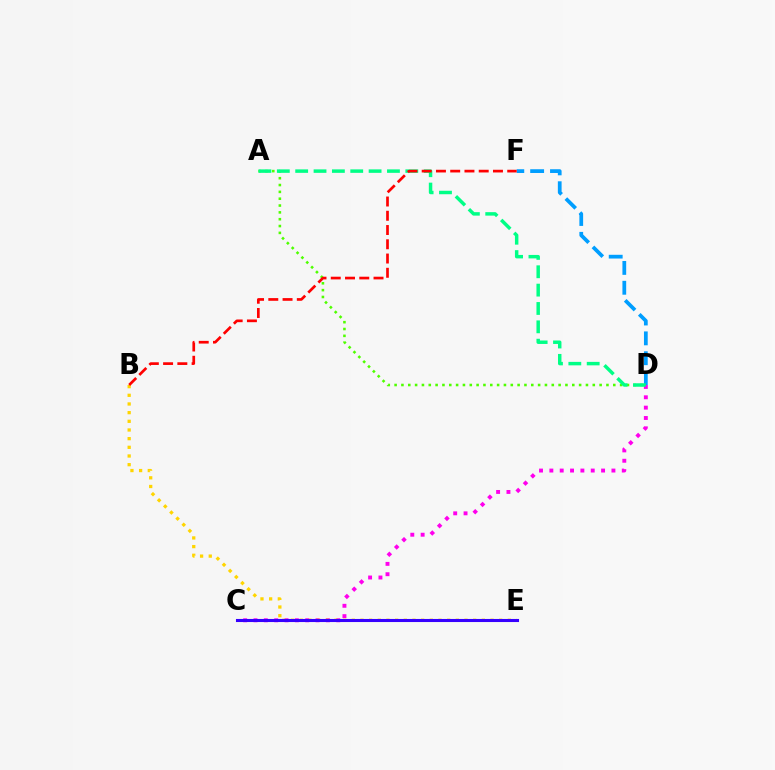{('C', 'D'): [{'color': '#ff00ed', 'line_style': 'dotted', 'thickness': 2.81}], ('D', 'F'): [{'color': '#009eff', 'line_style': 'dashed', 'thickness': 2.7}], ('B', 'E'): [{'color': '#ffd500', 'line_style': 'dotted', 'thickness': 2.36}], ('A', 'D'): [{'color': '#4fff00', 'line_style': 'dotted', 'thickness': 1.86}, {'color': '#00ff86', 'line_style': 'dashed', 'thickness': 2.49}], ('C', 'E'): [{'color': '#3700ff', 'line_style': 'solid', 'thickness': 2.22}], ('B', 'F'): [{'color': '#ff0000', 'line_style': 'dashed', 'thickness': 1.94}]}